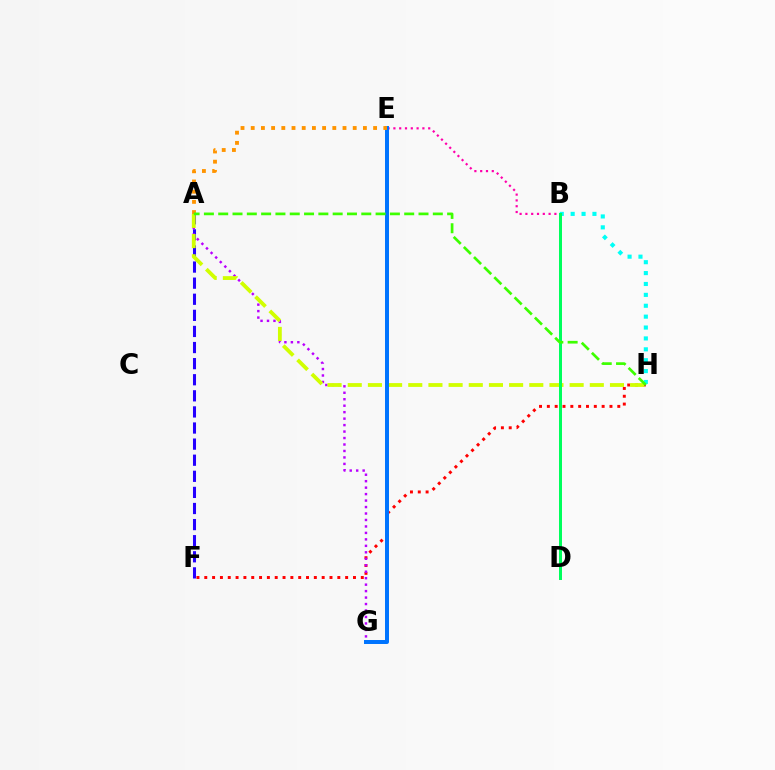{('F', 'H'): [{'color': '#ff0000', 'line_style': 'dotted', 'thickness': 2.13}], ('A', 'F'): [{'color': '#2500ff', 'line_style': 'dashed', 'thickness': 2.19}], ('A', 'G'): [{'color': '#b900ff', 'line_style': 'dotted', 'thickness': 1.76}], ('B', 'E'): [{'color': '#ff00ac', 'line_style': 'dotted', 'thickness': 1.58}], ('A', 'H'): [{'color': '#d1ff00', 'line_style': 'dashed', 'thickness': 2.74}, {'color': '#3dff00', 'line_style': 'dashed', 'thickness': 1.94}], ('B', 'H'): [{'color': '#00fff6', 'line_style': 'dotted', 'thickness': 2.96}], ('E', 'G'): [{'color': '#0074ff', 'line_style': 'solid', 'thickness': 2.87}], ('B', 'D'): [{'color': '#00ff5c', 'line_style': 'solid', 'thickness': 2.15}], ('A', 'E'): [{'color': '#ff9400', 'line_style': 'dotted', 'thickness': 2.77}]}